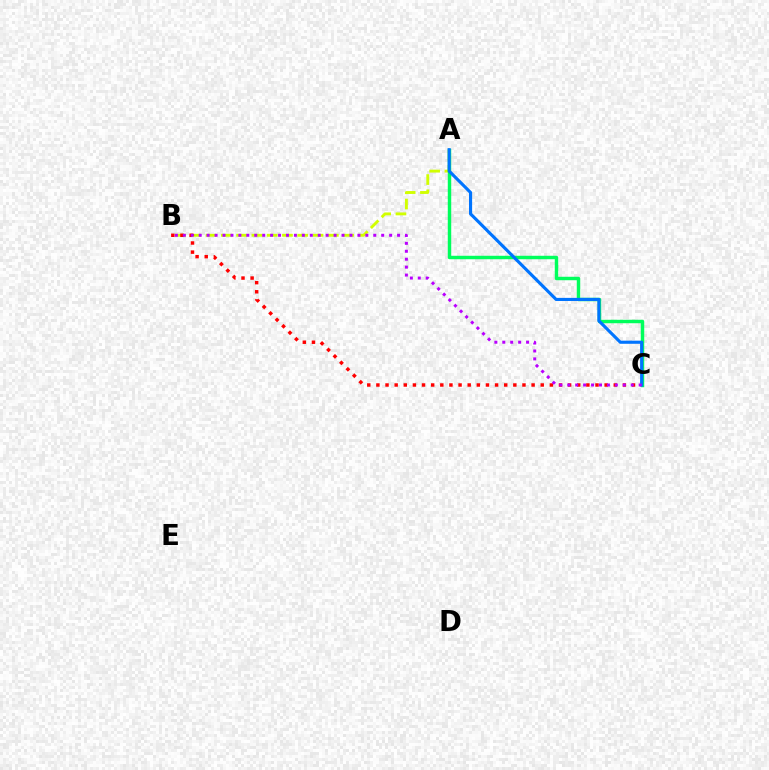{('A', 'B'): [{'color': '#d1ff00', 'line_style': 'dashed', 'thickness': 2.08}], ('B', 'C'): [{'color': '#ff0000', 'line_style': 'dotted', 'thickness': 2.48}, {'color': '#b900ff', 'line_style': 'dotted', 'thickness': 2.16}], ('A', 'C'): [{'color': '#00ff5c', 'line_style': 'solid', 'thickness': 2.48}, {'color': '#0074ff', 'line_style': 'solid', 'thickness': 2.25}]}